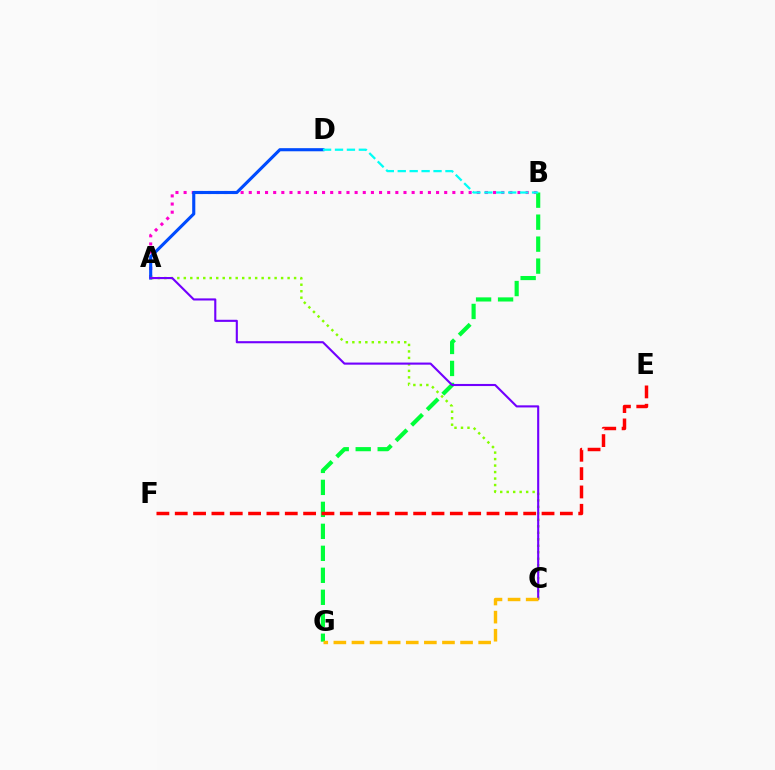{('A', 'B'): [{'color': '#ff00cf', 'line_style': 'dotted', 'thickness': 2.21}], ('B', 'G'): [{'color': '#00ff39', 'line_style': 'dashed', 'thickness': 2.99}], ('A', 'D'): [{'color': '#004bff', 'line_style': 'solid', 'thickness': 2.24}], ('E', 'F'): [{'color': '#ff0000', 'line_style': 'dashed', 'thickness': 2.49}], ('A', 'C'): [{'color': '#84ff00', 'line_style': 'dotted', 'thickness': 1.76}, {'color': '#7200ff', 'line_style': 'solid', 'thickness': 1.52}], ('C', 'G'): [{'color': '#ffbd00', 'line_style': 'dashed', 'thickness': 2.46}], ('B', 'D'): [{'color': '#00fff6', 'line_style': 'dashed', 'thickness': 1.62}]}